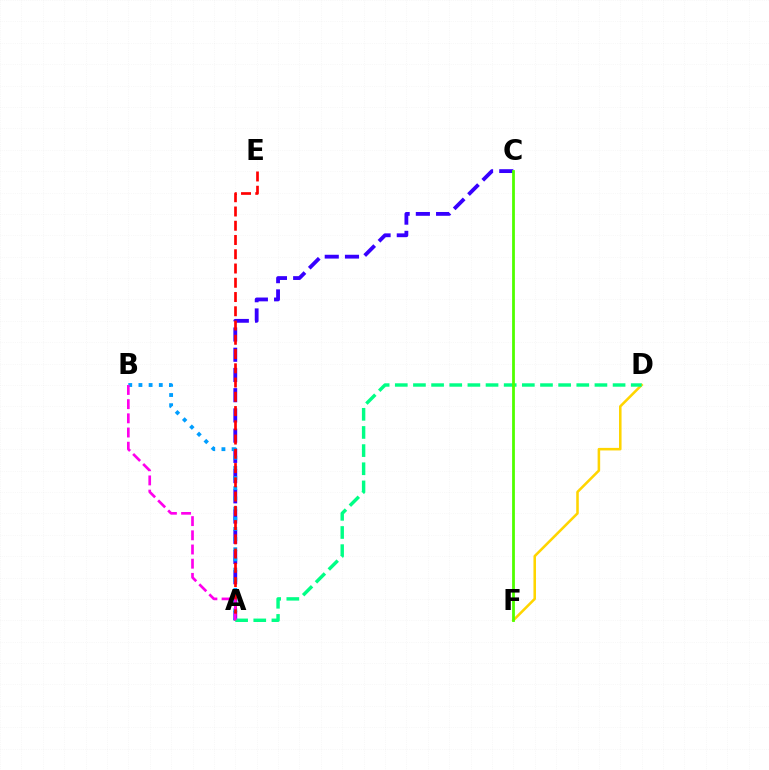{('A', 'C'): [{'color': '#3700ff', 'line_style': 'dashed', 'thickness': 2.75}], ('A', 'B'): [{'color': '#009eff', 'line_style': 'dotted', 'thickness': 2.76}, {'color': '#ff00ed', 'line_style': 'dashed', 'thickness': 1.93}], ('D', 'F'): [{'color': '#ffd500', 'line_style': 'solid', 'thickness': 1.84}], ('A', 'E'): [{'color': '#ff0000', 'line_style': 'dashed', 'thickness': 1.94}], ('A', 'D'): [{'color': '#00ff86', 'line_style': 'dashed', 'thickness': 2.47}], ('C', 'F'): [{'color': '#4fff00', 'line_style': 'solid', 'thickness': 2.01}]}